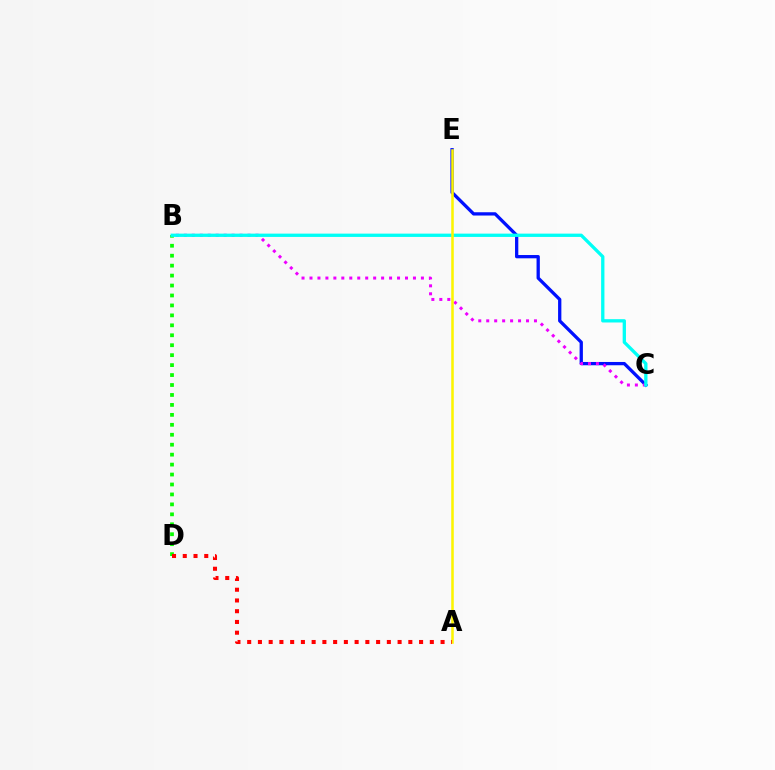{('B', 'D'): [{'color': '#08ff00', 'line_style': 'dotted', 'thickness': 2.7}], ('C', 'E'): [{'color': '#0010ff', 'line_style': 'solid', 'thickness': 2.37}], ('B', 'C'): [{'color': '#ee00ff', 'line_style': 'dotted', 'thickness': 2.16}, {'color': '#00fff6', 'line_style': 'solid', 'thickness': 2.38}], ('A', 'E'): [{'color': '#fcf500', 'line_style': 'solid', 'thickness': 1.83}], ('A', 'D'): [{'color': '#ff0000', 'line_style': 'dotted', 'thickness': 2.92}]}